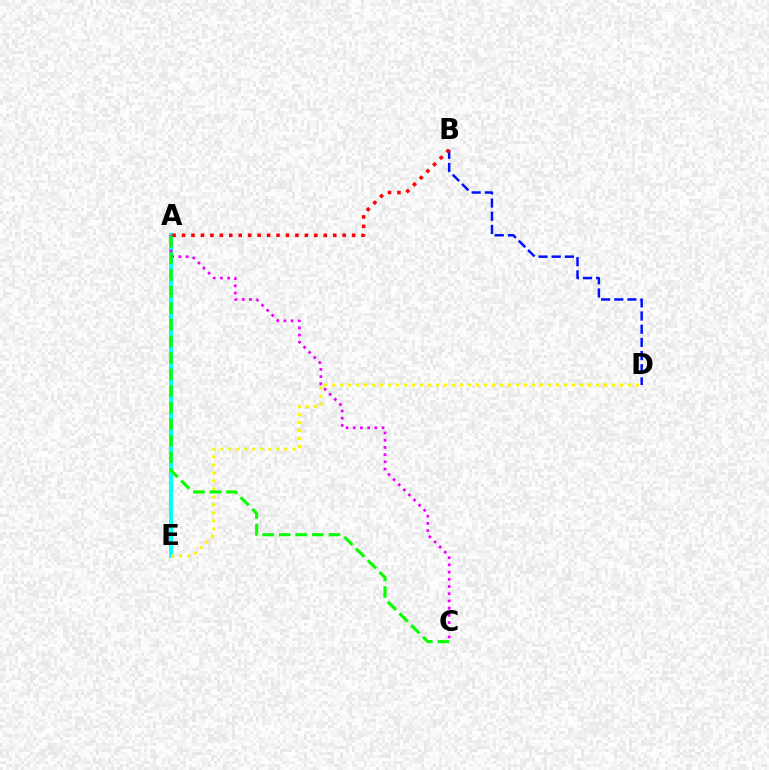{('A', 'E'): [{'color': '#00fff6', 'line_style': 'solid', 'thickness': 2.82}], ('A', 'C'): [{'color': '#ee00ff', 'line_style': 'dotted', 'thickness': 1.96}, {'color': '#08ff00', 'line_style': 'dashed', 'thickness': 2.25}], ('D', 'E'): [{'color': '#fcf500', 'line_style': 'dotted', 'thickness': 2.17}], ('B', 'D'): [{'color': '#0010ff', 'line_style': 'dashed', 'thickness': 1.79}], ('A', 'B'): [{'color': '#ff0000', 'line_style': 'dotted', 'thickness': 2.57}]}